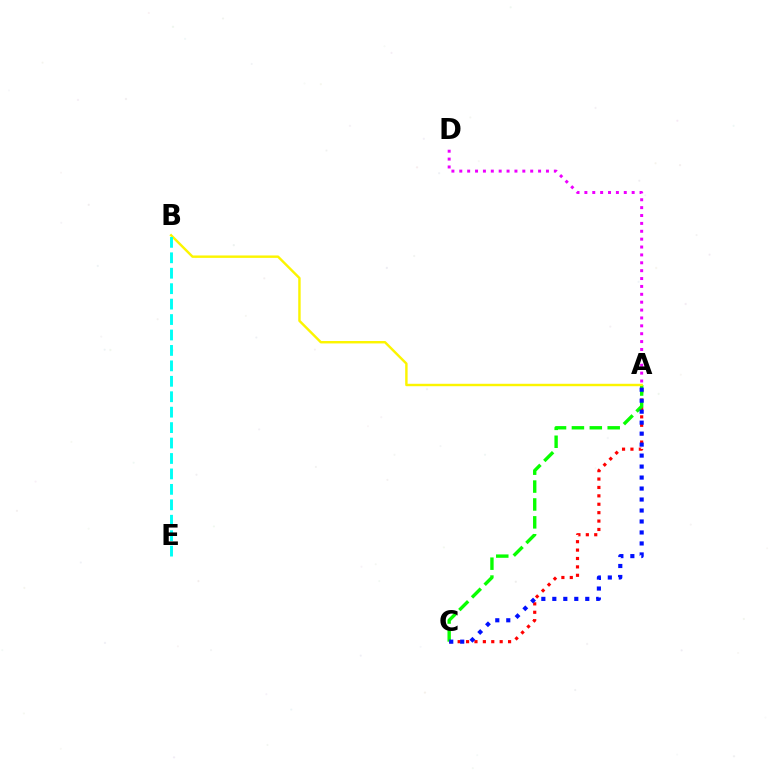{('A', 'D'): [{'color': '#ee00ff', 'line_style': 'dotted', 'thickness': 2.14}], ('A', 'C'): [{'color': '#ff0000', 'line_style': 'dotted', 'thickness': 2.28}, {'color': '#08ff00', 'line_style': 'dashed', 'thickness': 2.43}, {'color': '#0010ff', 'line_style': 'dotted', 'thickness': 2.98}], ('A', 'B'): [{'color': '#fcf500', 'line_style': 'solid', 'thickness': 1.74}], ('B', 'E'): [{'color': '#00fff6', 'line_style': 'dashed', 'thickness': 2.1}]}